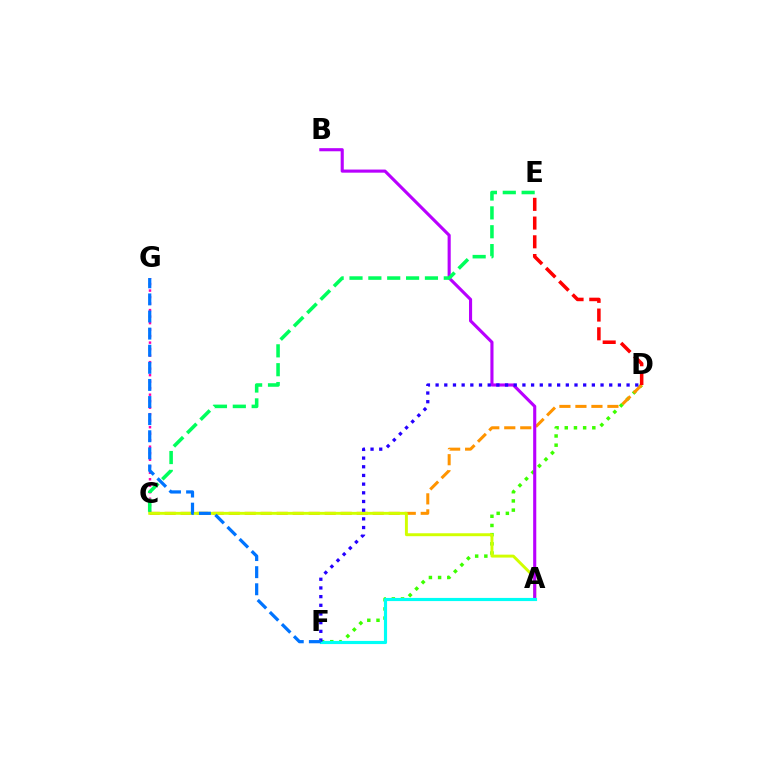{('C', 'G'): [{'color': '#ff00ac', 'line_style': 'dotted', 'thickness': 1.77}], ('D', 'F'): [{'color': '#3dff00', 'line_style': 'dotted', 'thickness': 2.5}, {'color': '#2500ff', 'line_style': 'dotted', 'thickness': 2.36}], ('C', 'D'): [{'color': '#ff9400', 'line_style': 'dashed', 'thickness': 2.17}], ('A', 'C'): [{'color': '#d1ff00', 'line_style': 'solid', 'thickness': 2.11}], ('A', 'B'): [{'color': '#b900ff', 'line_style': 'solid', 'thickness': 2.24}], ('C', 'E'): [{'color': '#00ff5c', 'line_style': 'dashed', 'thickness': 2.56}], ('A', 'F'): [{'color': '#00fff6', 'line_style': 'solid', 'thickness': 2.27}], ('F', 'G'): [{'color': '#0074ff', 'line_style': 'dashed', 'thickness': 2.32}], ('D', 'E'): [{'color': '#ff0000', 'line_style': 'dashed', 'thickness': 2.54}]}